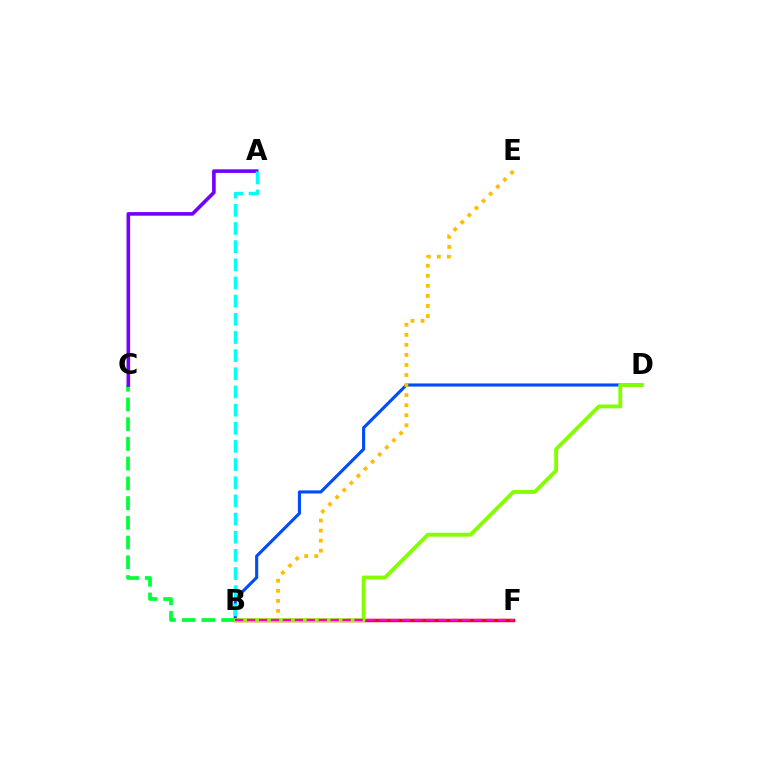{('B', 'C'): [{'color': '#00ff39', 'line_style': 'dashed', 'thickness': 2.68}], ('B', 'F'): [{'color': '#ff0000', 'line_style': 'solid', 'thickness': 2.47}, {'color': '#ff00cf', 'line_style': 'dashed', 'thickness': 1.62}], ('B', 'D'): [{'color': '#004bff', 'line_style': 'solid', 'thickness': 2.24}, {'color': '#84ff00', 'line_style': 'solid', 'thickness': 2.77}], ('B', 'E'): [{'color': '#ffbd00', 'line_style': 'dotted', 'thickness': 2.73}], ('A', 'C'): [{'color': '#7200ff', 'line_style': 'solid', 'thickness': 2.6}], ('A', 'B'): [{'color': '#00fff6', 'line_style': 'dashed', 'thickness': 2.47}]}